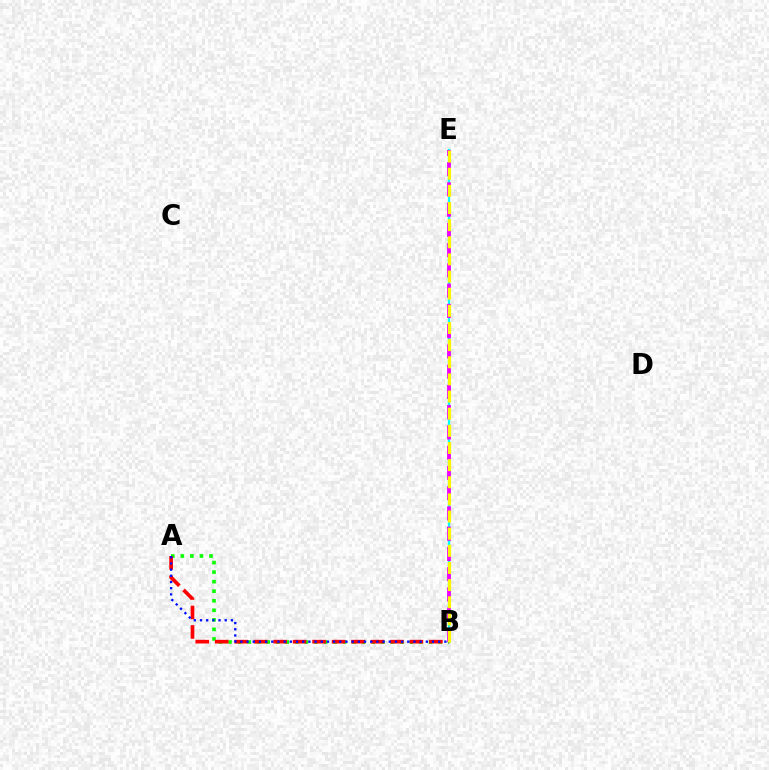{('B', 'E'): [{'color': '#00fff6', 'line_style': 'solid', 'thickness': 1.63}, {'color': '#ee00ff', 'line_style': 'dashed', 'thickness': 2.75}, {'color': '#fcf500', 'line_style': 'dashed', 'thickness': 2.33}], ('A', 'B'): [{'color': '#08ff00', 'line_style': 'dotted', 'thickness': 2.59}, {'color': '#ff0000', 'line_style': 'dashed', 'thickness': 2.65}, {'color': '#0010ff', 'line_style': 'dotted', 'thickness': 1.68}]}